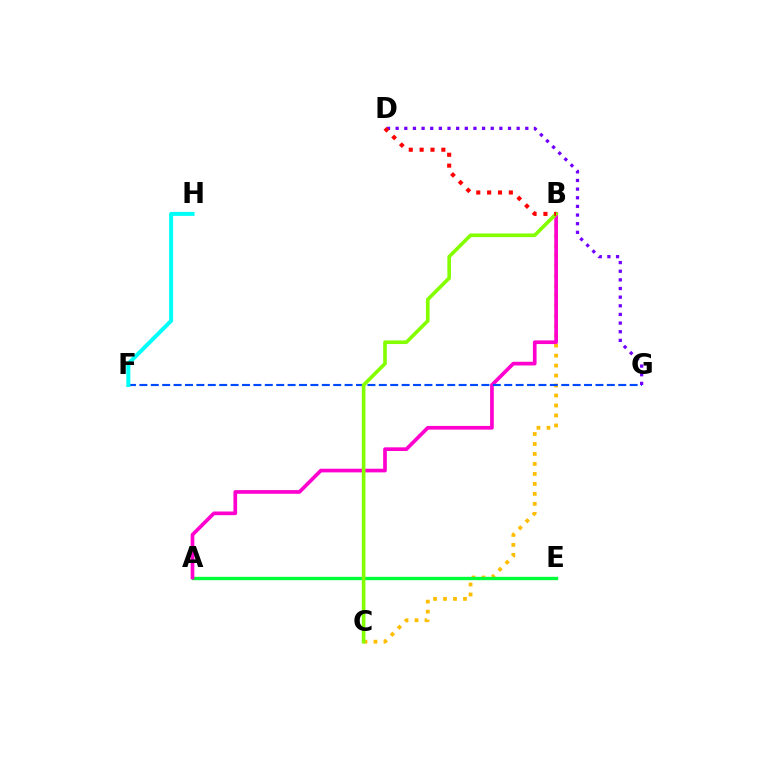{('B', 'C'): [{'color': '#ffbd00', 'line_style': 'dotted', 'thickness': 2.71}, {'color': '#84ff00', 'line_style': 'solid', 'thickness': 2.61}], ('A', 'E'): [{'color': '#00ff39', 'line_style': 'solid', 'thickness': 2.4}], ('A', 'B'): [{'color': '#ff00cf', 'line_style': 'solid', 'thickness': 2.65}], ('F', 'G'): [{'color': '#004bff', 'line_style': 'dashed', 'thickness': 1.55}], ('D', 'G'): [{'color': '#7200ff', 'line_style': 'dotted', 'thickness': 2.35}], ('B', 'D'): [{'color': '#ff0000', 'line_style': 'dotted', 'thickness': 2.95}], ('F', 'H'): [{'color': '#00fff6', 'line_style': 'solid', 'thickness': 2.87}]}